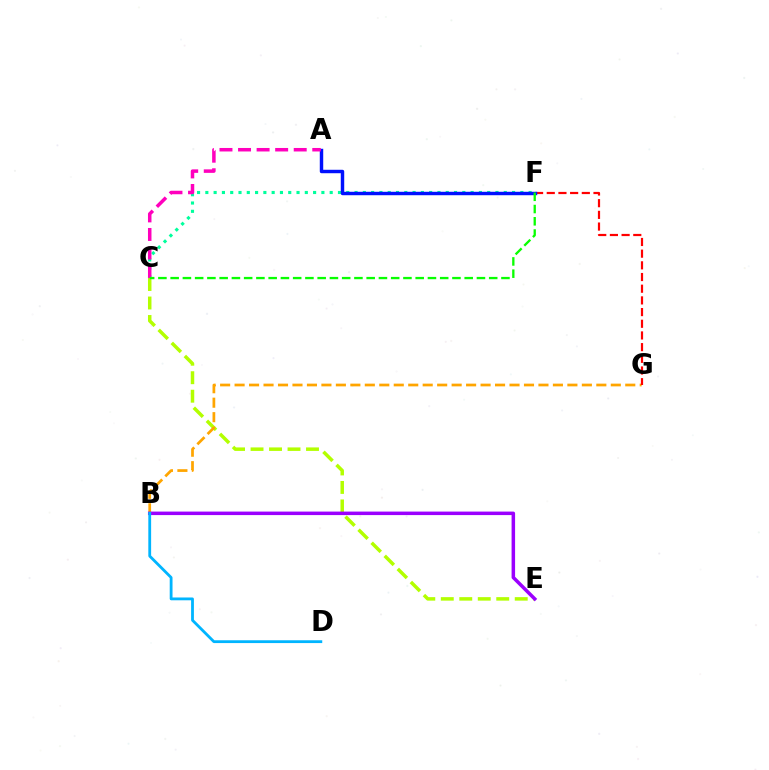{('C', 'E'): [{'color': '#b3ff00', 'line_style': 'dashed', 'thickness': 2.51}], ('B', 'G'): [{'color': '#ffa500', 'line_style': 'dashed', 'thickness': 1.97}], ('F', 'G'): [{'color': '#ff0000', 'line_style': 'dashed', 'thickness': 1.59}], ('B', 'E'): [{'color': '#9b00ff', 'line_style': 'solid', 'thickness': 2.52}], ('C', 'F'): [{'color': '#00ff9d', 'line_style': 'dotted', 'thickness': 2.25}, {'color': '#08ff00', 'line_style': 'dashed', 'thickness': 1.66}], ('A', 'F'): [{'color': '#0010ff', 'line_style': 'solid', 'thickness': 2.47}], ('B', 'D'): [{'color': '#00b5ff', 'line_style': 'solid', 'thickness': 2.02}], ('A', 'C'): [{'color': '#ff00bd', 'line_style': 'dashed', 'thickness': 2.52}]}